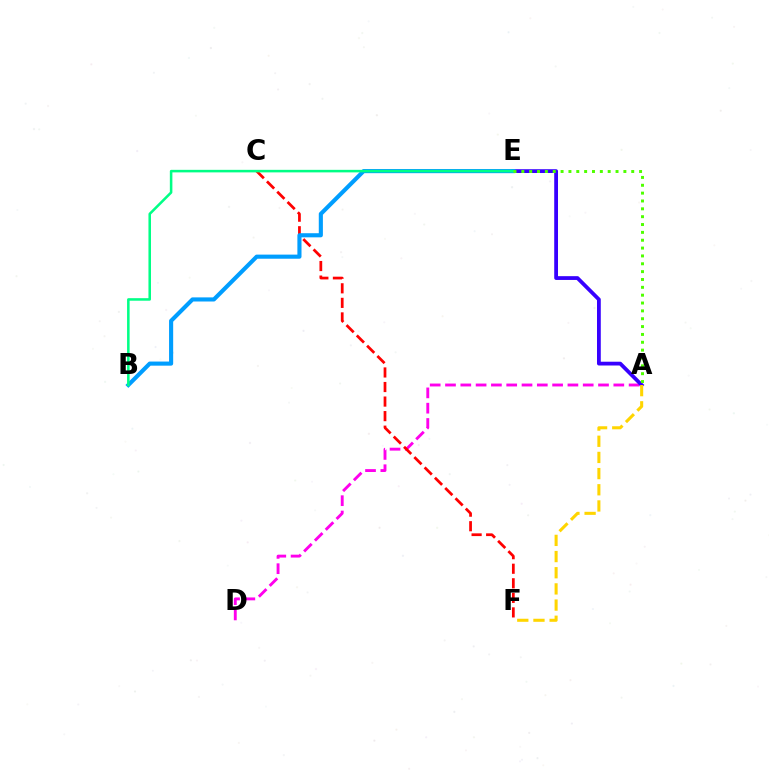{('A', 'D'): [{'color': '#ff00ed', 'line_style': 'dashed', 'thickness': 2.08}], ('A', 'E'): [{'color': '#3700ff', 'line_style': 'solid', 'thickness': 2.73}, {'color': '#4fff00', 'line_style': 'dotted', 'thickness': 2.13}], ('C', 'F'): [{'color': '#ff0000', 'line_style': 'dashed', 'thickness': 1.98}], ('B', 'E'): [{'color': '#009eff', 'line_style': 'solid', 'thickness': 2.96}, {'color': '#00ff86', 'line_style': 'solid', 'thickness': 1.83}], ('A', 'F'): [{'color': '#ffd500', 'line_style': 'dashed', 'thickness': 2.2}]}